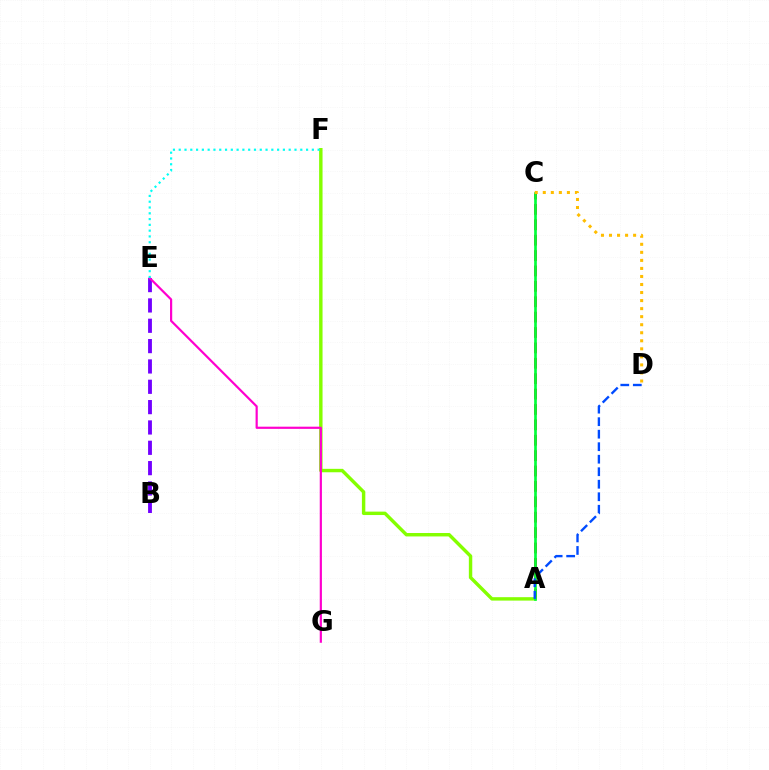{('B', 'E'): [{'color': '#7200ff', 'line_style': 'dashed', 'thickness': 2.76}], ('A', 'C'): [{'color': '#ff0000', 'line_style': 'dashed', 'thickness': 2.09}, {'color': '#00ff39', 'line_style': 'solid', 'thickness': 1.92}], ('A', 'F'): [{'color': '#84ff00', 'line_style': 'solid', 'thickness': 2.46}], ('E', 'G'): [{'color': '#ff00cf', 'line_style': 'solid', 'thickness': 1.58}], ('A', 'D'): [{'color': '#004bff', 'line_style': 'dashed', 'thickness': 1.7}], ('E', 'F'): [{'color': '#00fff6', 'line_style': 'dotted', 'thickness': 1.57}], ('C', 'D'): [{'color': '#ffbd00', 'line_style': 'dotted', 'thickness': 2.18}]}